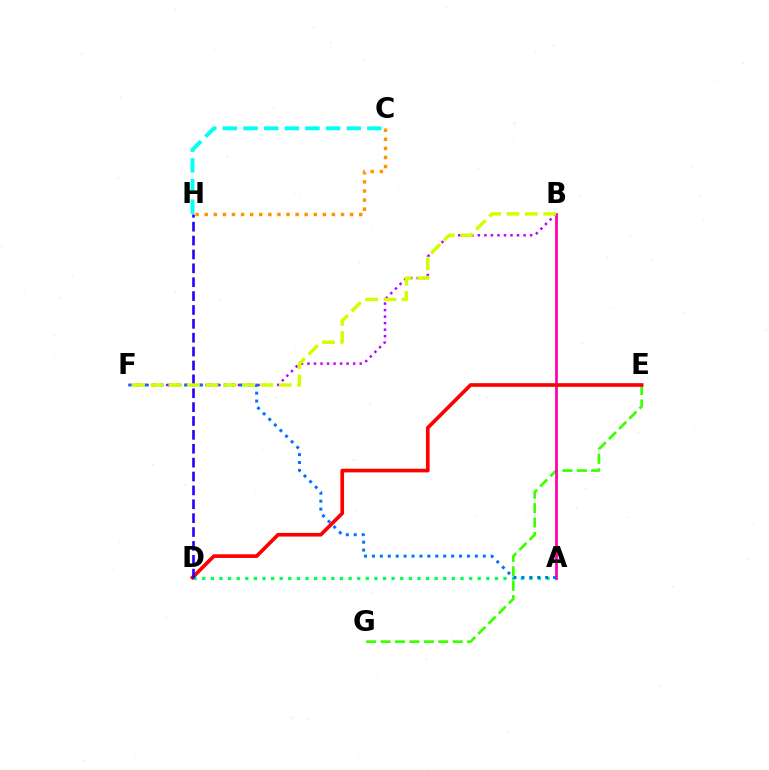{('A', 'D'): [{'color': '#00ff5c', 'line_style': 'dotted', 'thickness': 2.34}], ('B', 'F'): [{'color': '#b900ff', 'line_style': 'dotted', 'thickness': 1.77}, {'color': '#d1ff00', 'line_style': 'dashed', 'thickness': 2.49}], ('E', 'G'): [{'color': '#3dff00', 'line_style': 'dashed', 'thickness': 1.96}], ('A', 'B'): [{'color': '#ff00ac', 'line_style': 'solid', 'thickness': 1.97}], ('D', 'E'): [{'color': '#ff0000', 'line_style': 'solid', 'thickness': 2.64}], ('D', 'H'): [{'color': '#2500ff', 'line_style': 'dashed', 'thickness': 1.89}], ('A', 'F'): [{'color': '#0074ff', 'line_style': 'dotted', 'thickness': 2.15}], ('C', 'H'): [{'color': '#ff9400', 'line_style': 'dotted', 'thickness': 2.47}, {'color': '#00fff6', 'line_style': 'dashed', 'thickness': 2.8}]}